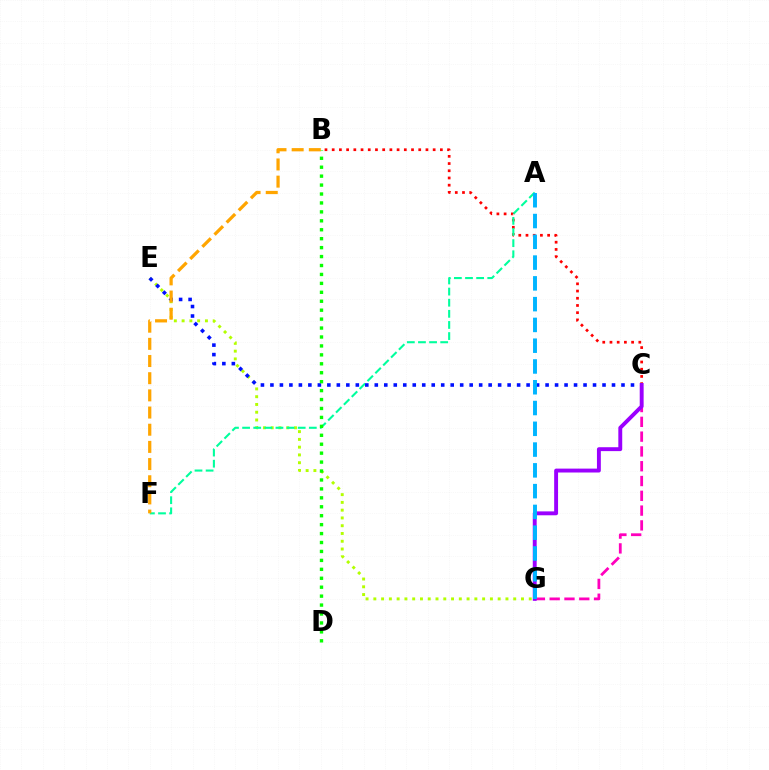{('B', 'C'): [{'color': '#ff0000', 'line_style': 'dotted', 'thickness': 1.96}], ('E', 'G'): [{'color': '#b3ff00', 'line_style': 'dotted', 'thickness': 2.11}], ('C', 'G'): [{'color': '#ff00bd', 'line_style': 'dashed', 'thickness': 2.01}, {'color': '#9b00ff', 'line_style': 'solid', 'thickness': 2.8}], ('A', 'F'): [{'color': '#00ff9d', 'line_style': 'dashed', 'thickness': 1.51}], ('C', 'E'): [{'color': '#0010ff', 'line_style': 'dotted', 'thickness': 2.58}], ('B', 'D'): [{'color': '#08ff00', 'line_style': 'dotted', 'thickness': 2.43}], ('B', 'F'): [{'color': '#ffa500', 'line_style': 'dashed', 'thickness': 2.33}], ('A', 'G'): [{'color': '#00b5ff', 'line_style': 'dashed', 'thickness': 2.82}]}